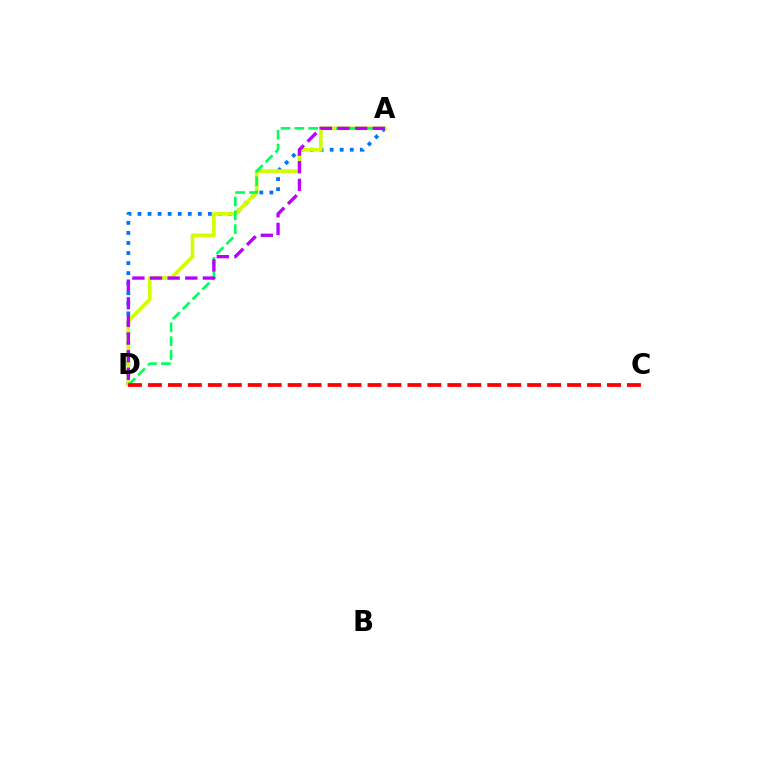{('A', 'D'): [{'color': '#0074ff', 'line_style': 'dotted', 'thickness': 2.73}, {'color': '#d1ff00', 'line_style': 'solid', 'thickness': 2.63}, {'color': '#00ff5c', 'line_style': 'dashed', 'thickness': 1.88}, {'color': '#b900ff', 'line_style': 'dashed', 'thickness': 2.4}], ('C', 'D'): [{'color': '#ff0000', 'line_style': 'dashed', 'thickness': 2.71}]}